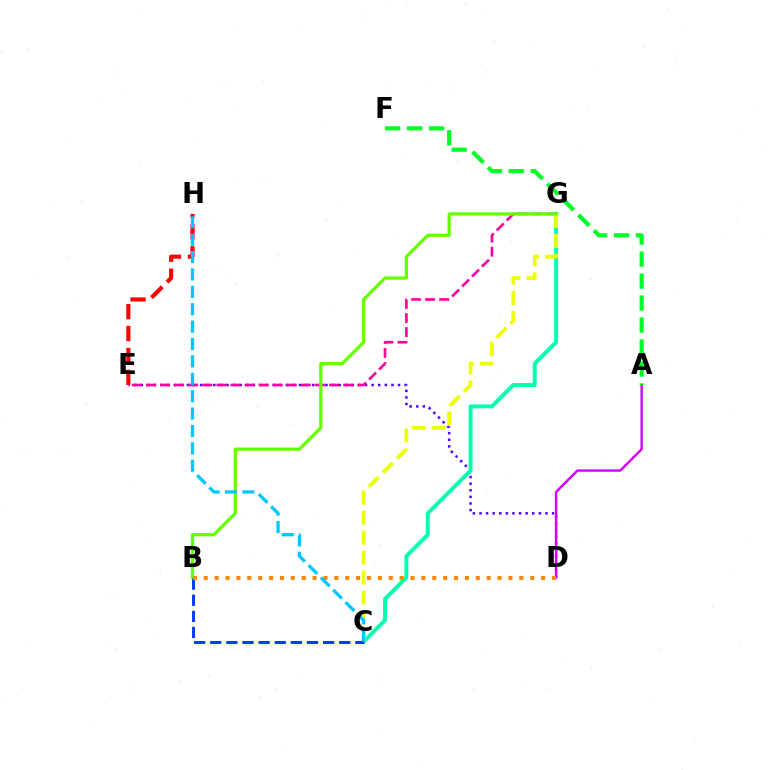{('D', 'E'): [{'color': '#4f00ff', 'line_style': 'dotted', 'thickness': 1.79}], ('E', 'G'): [{'color': '#ff00a0', 'line_style': 'dashed', 'thickness': 1.91}], ('A', 'D'): [{'color': '#d600ff', 'line_style': 'solid', 'thickness': 1.75}], ('E', 'H'): [{'color': '#ff0000', 'line_style': 'dashed', 'thickness': 2.98}], ('C', 'G'): [{'color': '#00ffaf', 'line_style': 'solid', 'thickness': 2.81}, {'color': '#eeff00', 'line_style': 'dashed', 'thickness': 2.71}], ('B', 'G'): [{'color': '#66ff00', 'line_style': 'solid', 'thickness': 2.36}], ('B', 'C'): [{'color': '#003fff', 'line_style': 'dashed', 'thickness': 2.19}], ('B', 'D'): [{'color': '#ff8800', 'line_style': 'dotted', 'thickness': 2.96}], ('C', 'H'): [{'color': '#00c7ff', 'line_style': 'dashed', 'thickness': 2.36}], ('A', 'F'): [{'color': '#00ff27', 'line_style': 'dashed', 'thickness': 2.99}]}